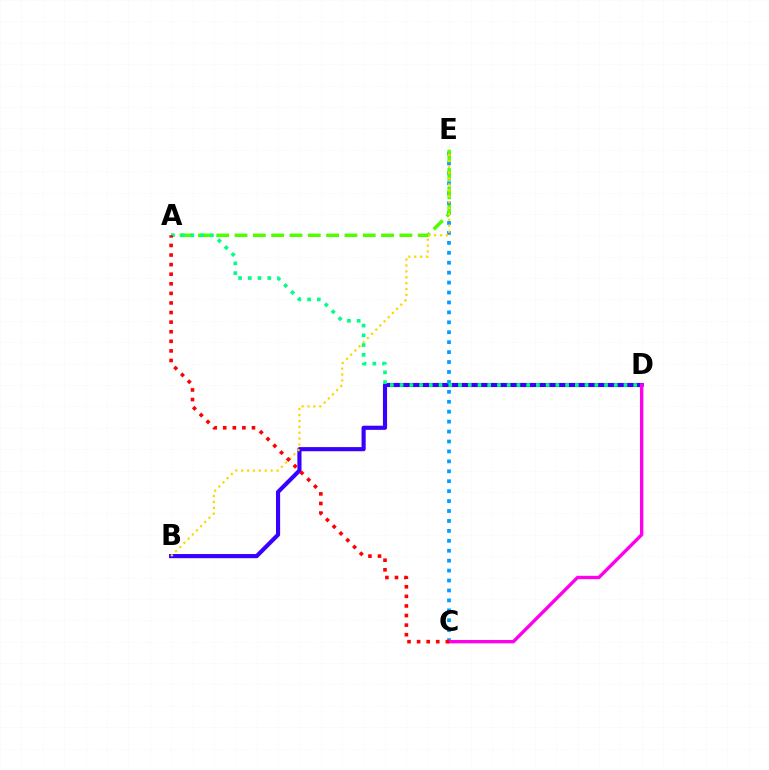{('B', 'D'): [{'color': '#3700ff', 'line_style': 'solid', 'thickness': 2.98}], ('C', 'E'): [{'color': '#009eff', 'line_style': 'dotted', 'thickness': 2.7}], ('A', 'E'): [{'color': '#4fff00', 'line_style': 'dashed', 'thickness': 2.49}], ('C', 'D'): [{'color': '#ff00ed', 'line_style': 'solid', 'thickness': 2.42}], ('B', 'E'): [{'color': '#ffd500', 'line_style': 'dotted', 'thickness': 1.6}], ('A', 'D'): [{'color': '#00ff86', 'line_style': 'dotted', 'thickness': 2.65}], ('A', 'C'): [{'color': '#ff0000', 'line_style': 'dotted', 'thickness': 2.6}]}